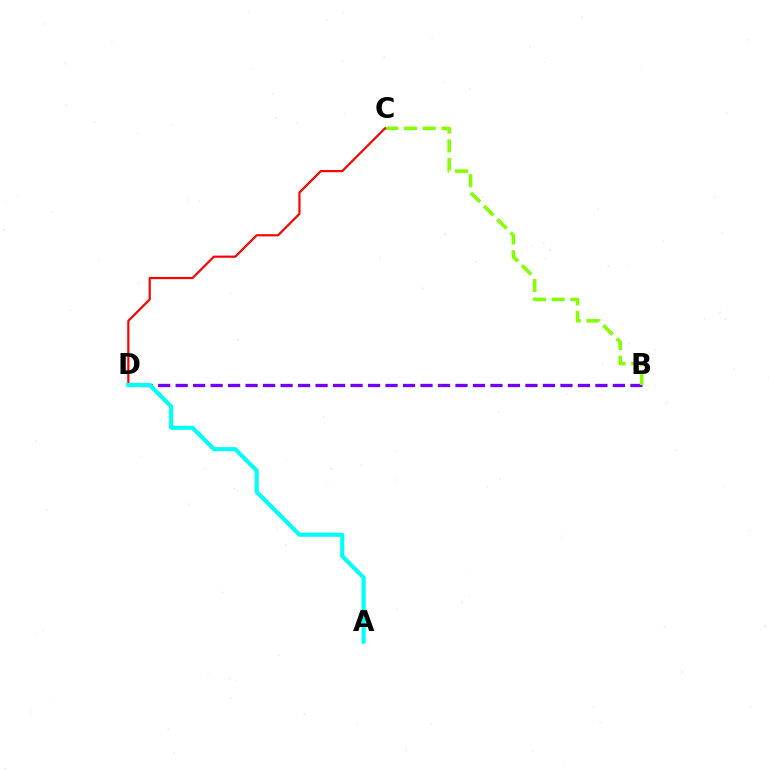{('B', 'D'): [{'color': '#7200ff', 'line_style': 'dashed', 'thickness': 2.38}], ('B', 'C'): [{'color': '#84ff00', 'line_style': 'dashed', 'thickness': 2.55}], ('C', 'D'): [{'color': '#ff0000', 'line_style': 'solid', 'thickness': 1.57}], ('A', 'D'): [{'color': '#00fff6', 'line_style': 'solid', 'thickness': 2.96}]}